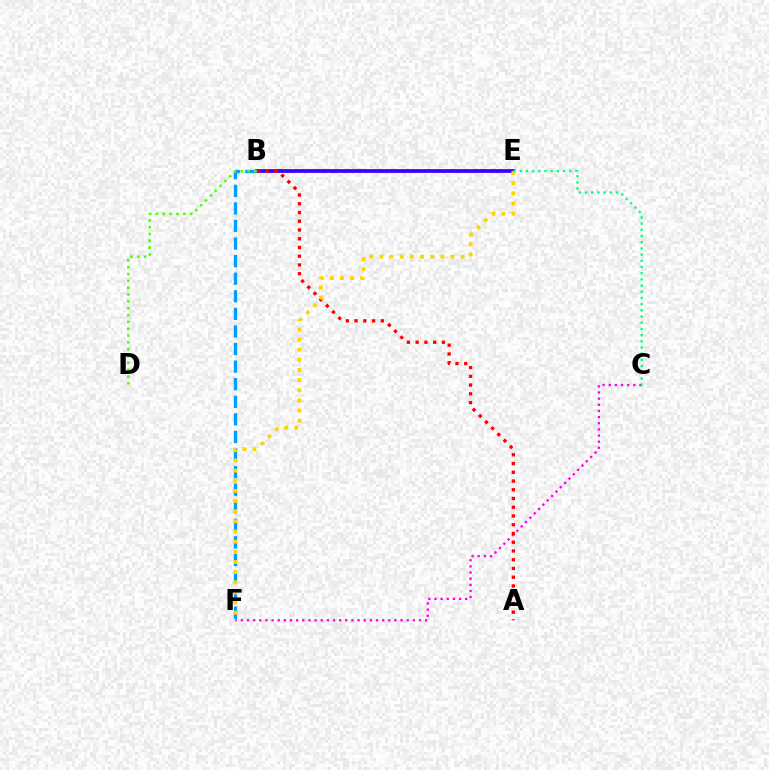{('C', 'F'): [{'color': '#ff00ed', 'line_style': 'dotted', 'thickness': 1.67}], ('B', 'E'): [{'color': '#3700ff', 'line_style': 'solid', 'thickness': 2.71}], ('B', 'F'): [{'color': '#009eff', 'line_style': 'dashed', 'thickness': 2.39}], ('A', 'B'): [{'color': '#ff0000', 'line_style': 'dotted', 'thickness': 2.38}], ('B', 'D'): [{'color': '#4fff00', 'line_style': 'dotted', 'thickness': 1.86}], ('E', 'F'): [{'color': '#ffd500', 'line_style': 'dotted', 'thickness': 2.76}], ('C', 'E'): [{'color': '#00ff86', 'line_style': 'dotted', 'thickness': 1.68}]}